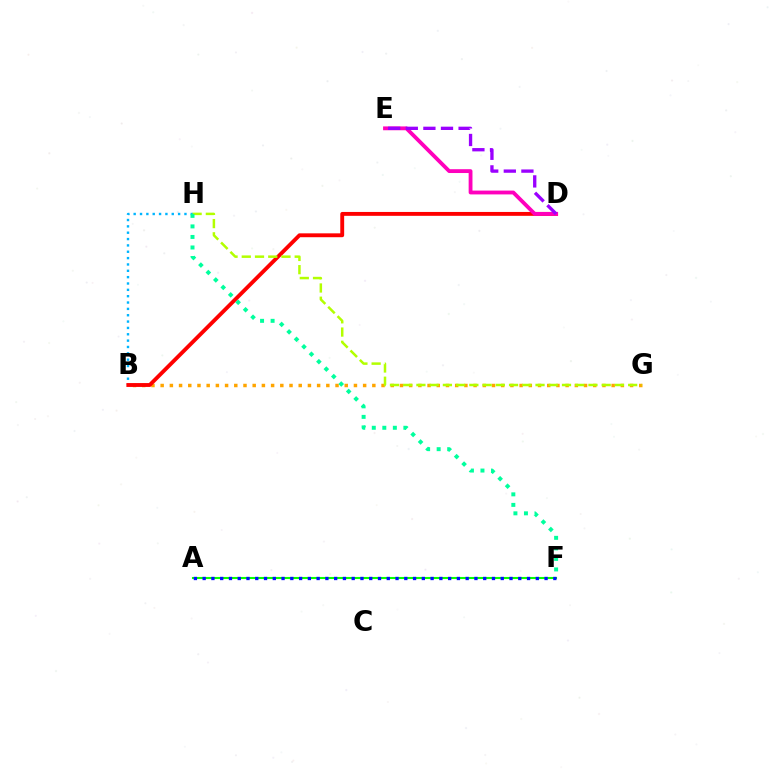{('A', 'F'): [{'color': '#08ff00', 'line_style': 'solid', 'thickness': 1.5}, {'color': '#0010ff', 'line_style': 'dotted', 'thickness': 2.38}], ('B', 'G'): [{'color': '#ffa500', 'line_style': 'dotted', 'thickness': 2.5}], ('B', 'H'): [{'color': '#00b5ff', 'line_style': 'dotted', 'thickness': 1.72}], ('B', 'D'): [{'color': '#ff0000', 'line_style': 'solid', 'thickness': 2.79}], ('D', 'E'): [{'color': '#ff00bd', 'line_style': 'solid', 'thickness': 2.75}, {'color': '#9b00ff', 'line_style': 'dashed', 'thickness': 2.39}], ('G', 'H'): [{'color': '#b3ff00', 'line_style': 'dashed', 'thickness': 1.8}], ('F', 'H'): [{'color': '#00ff9d', 'line_style': 'dotted', 'thickness': 2.86}]}